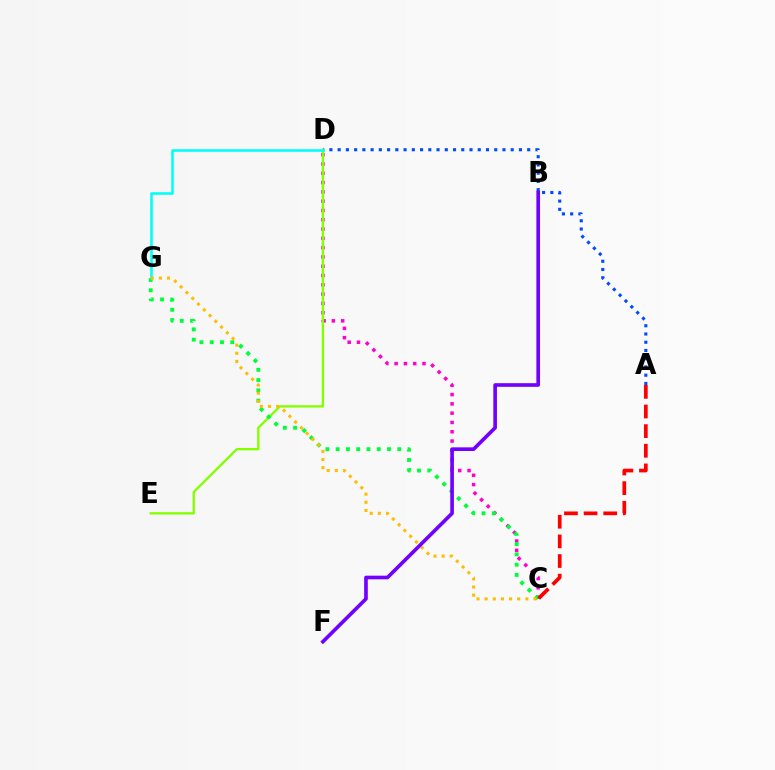{('C', 'D'): [{'color': '#ff00cf', 'line_style': 'dotted', 'thickness': 2.53}], ('A', 'D'): [{'color': '#004bff', 'line_style': 'dotted', 'thickness': 2.24}], ('D', 'E'): [{'color': '#84ff00', 'line_style': 'solid', 'thickness': 1.68}], ('C', 'G'): [{'color': '#00ff39', 'line_style': 'dotted', 'thickness': 2.79}, {'color': '#ffbd00', 'line_style': 'dotted', 'thickness': 2.21}], ('A', 'C'): [{'color': '#ff0000', 'line_style': 'dashed', 'thickness': 2.67}], ('D', 'G'): [{'color': '#00fff6', 'line_style': 'solid', 'thickness': 1.86}], ('B', 'F'): [{'color': '#7200ff', 'line_style': 'solid', 'thickness': 2.63}]}